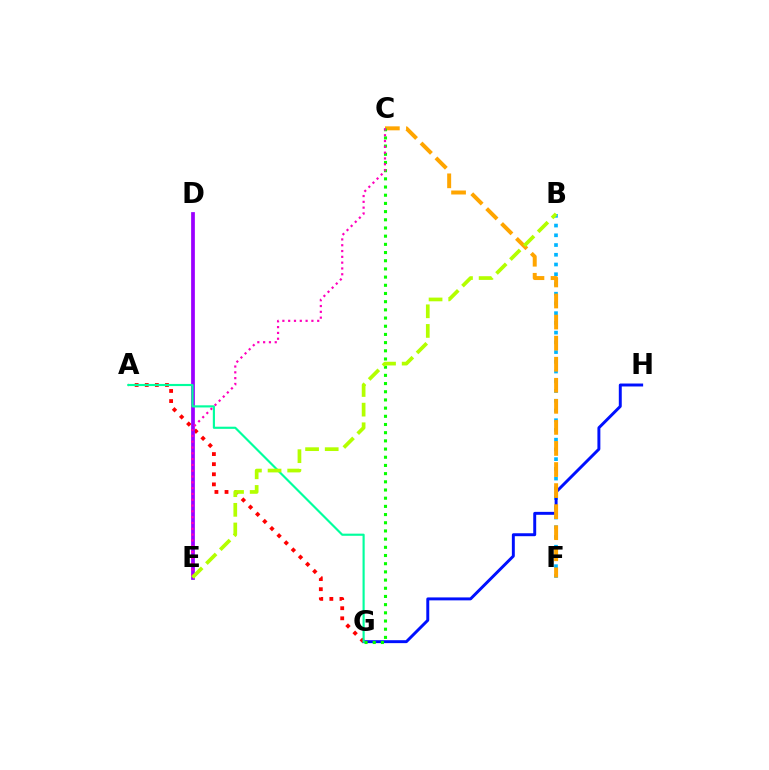{('B', 'F'): [{'color': '#00b5ff', 'line_style': 'dotted', 'thickness': 2.64}], ('G', 'H'): [{'color': '#0010ff', 'line_style': 'solid', 'thickness': 2.12}], ('C', 'F'): [{'color': '#ffa500', 'line_style': 'dashed', 'thickness': 2.86}], ('C', 'G'): [{'color': '#08ff00', 'line_style': 'dotted', 'thickness': 2.22}], ('A', 'G'): [{'color': '#ff0000', 'line_style': 'dotted', 'thickness': 2.74}, {'color': '#00ff9d', 'line_style': 'solid', 'thickness': 1.55}], ('D', 'E'): [{'color': '#9b00ff', 'line_style': 'solid', 'thickness': 2.69}], ('C', 'E'): [{'color': '#ff00bd', 'line_style': 'dotted', 'thickness': 1.58}], ('B', 'E'): [{'color': '#b3ff00', 'line_style': 'dashed', 'thickness': 2.67}]}